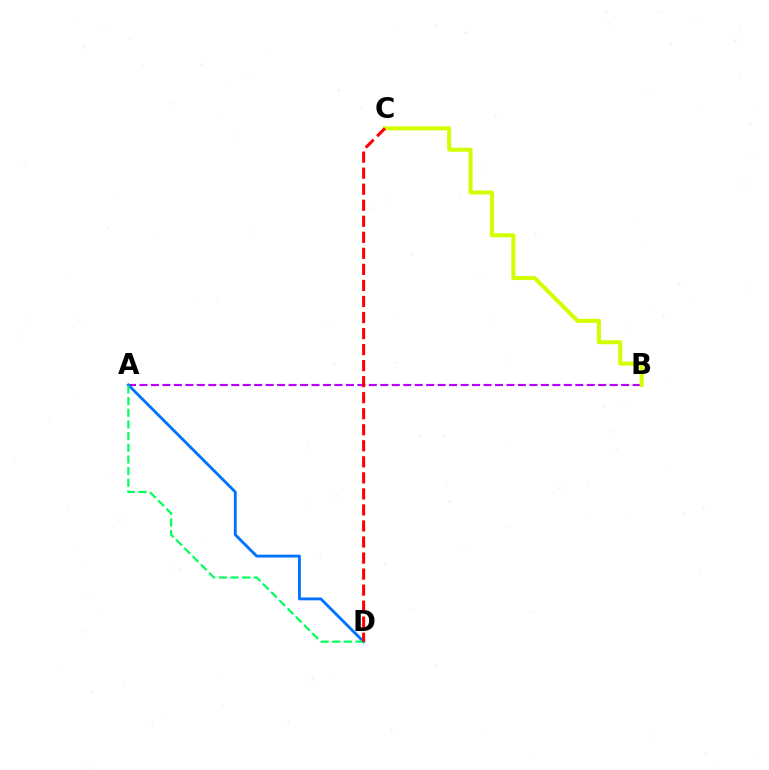{('A', 'B'): [{'color': '#b900ff', 'line_style': 'dashed', 'thickness': 1.56}], ('B', 'C'): [{'color': '#d1ff00', 'line_style': 'solid', 'thickness': 2.91}], ('A', 'D'): [{'color': '#0074ff', 'line_style': 'solid', 'thickness': 2.06}, {'color': '#00ff5c', 'line_style': 'dashed', 'thickness': 1.58}], ('C', 'D'): [{'color': '#ff0000', 'line_style': 'dashed', 'thickness': 2.18}]}